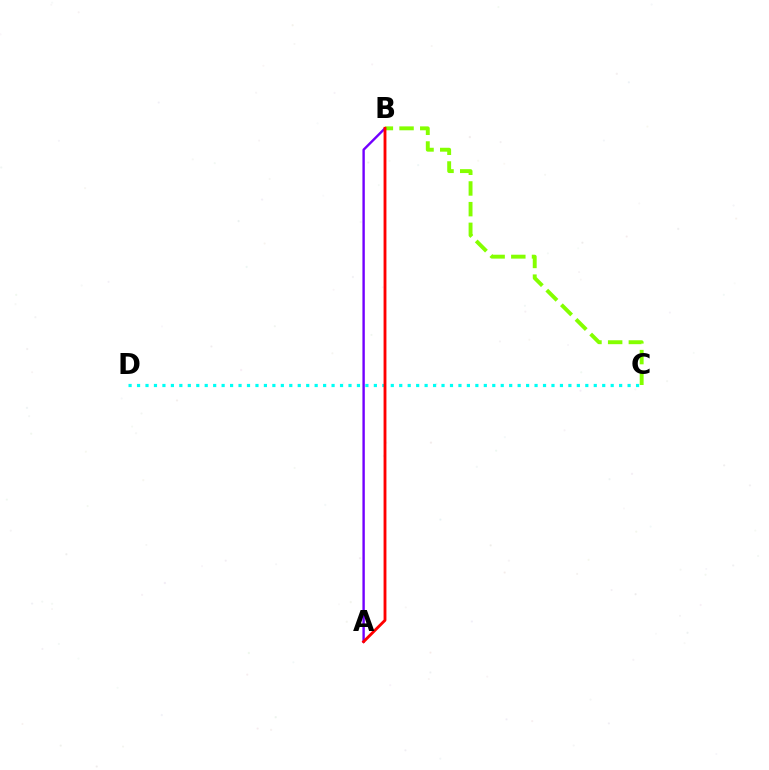{('C', 'D'): [{'color': '#00fff6', 'line_style': 'dotted', 'thickness': 2.3}], ('A', 'B'): [{'color': '#7200ff', 'line_style': 'solid', 'thickness': 1.73}, {'color': '#ff0000', 'line_style': 'solid', 'thickness': 2.05}], ('B', 'C'): [{'color': '#84ff00', 'line_style': 'dashed', 'thickness': 2.81}]}